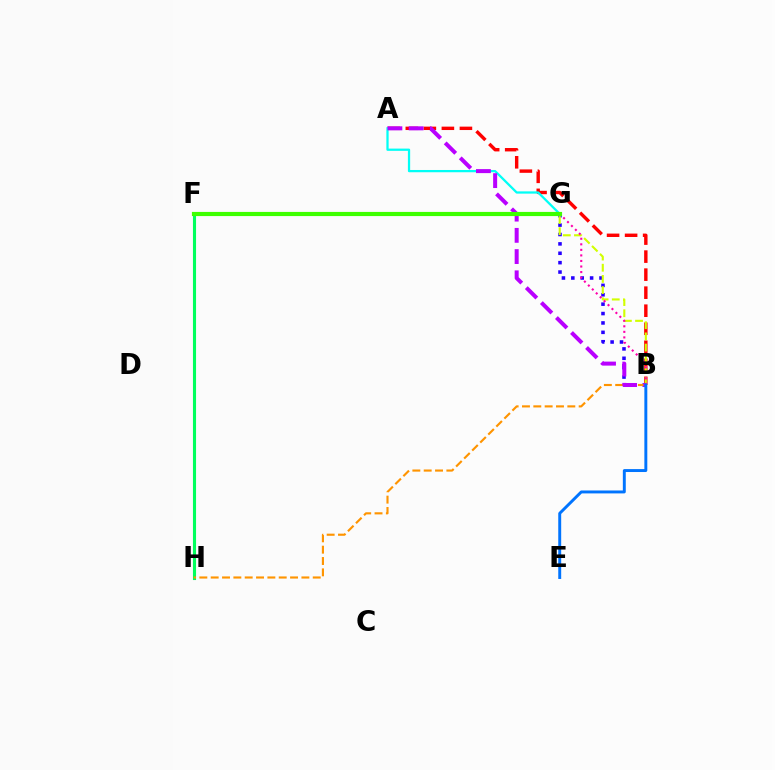{('B', 'G'): [{'color': '#2500ff', 'line_style': 'dotted', 'thickness': 2.55}, {'color': '#d1ff00', 'line_style': 'dashed', 'thickness': 1.52}, {'color': '#ff00ac', 'line_style': 'dotted', 'thickness': 1.51}], ('F', 'H'): [{'color': '#00ff5c', 'line_style': 'solid', 'thickness': 2.23}], ('B', 'H'): [{'color': '#ff9400', 'line_style': 'dashed', 'thickness': 1.54}], ('A', 'B'): [{'color': '#ff0000', 'line_style': 'dashed', 'thickness': 2.45}, {'color': '#b900ff', 'line_style': 'dashed', 'thickness': 2.88}], ('A', 'G'): [{'color': '#00fff6', 'line_style': 'solid', 'thickness': 1.62}], ('B', 'E'): [{'color': '#0074ff', 'line_style': 'solid', 'thickness': 2.11}], ('F', 'G'): [{'color': '#3dff00', 'line_style': 'solid', 'thickness': 3.0}]}